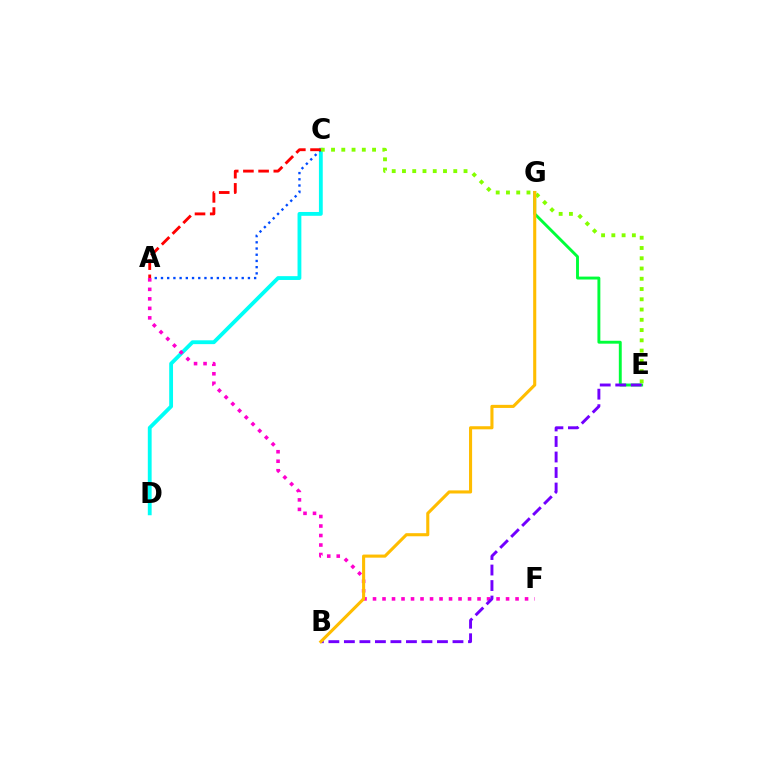{('E', 'G'): [{'color': '#00ff39', 'line_style': 'solid', 'thickness': 2.09}], ('C', 'D'): [{'color': '#00fff6', 'line_style': 'solid', 'thickness': 2.75}], ('A', 'C'): [{'color': '#004bff', 'line_style': 'dotted', 'thickness': 1.69}, {'color': '#ff0000', 'line_style': 'dashed', 'thickness': 2.06}], ('C', 'E'): [{'color': '#84ff00', 'line_style': 'dotted', 'thickness': 2.79}], ('A', 'F'): [{'color': '#ff00cf', 'line_style': 'dotted', 'thickness': 2.58}], ('B', 'E'): [{'color': '#7200ff', 'line_style': 'dashed', 'thickness': 2.11}], ('B', 'G'): [{'color': '#ffbd00', 'line_style': 'solid', 'thickness': 2.23}]}